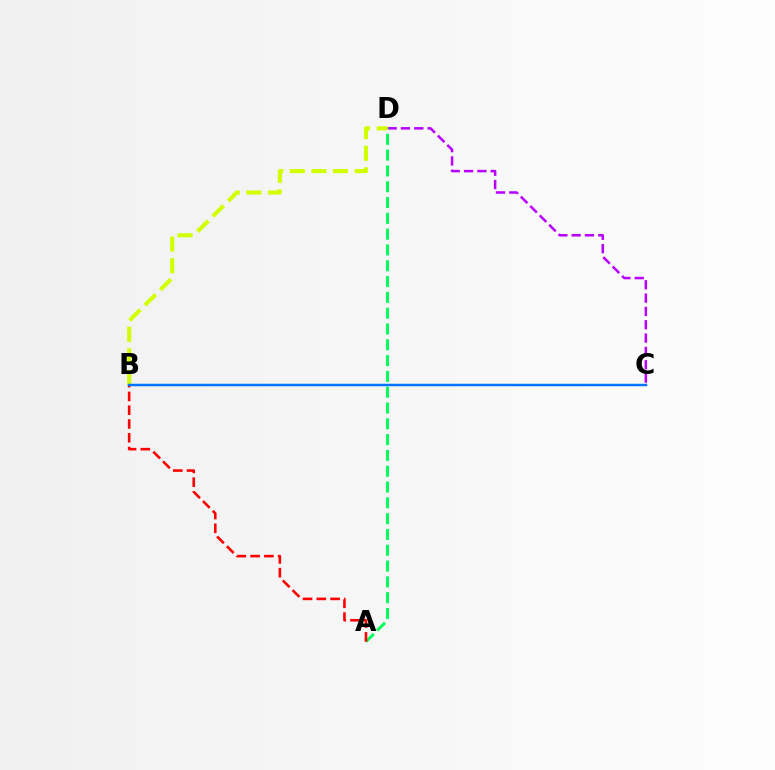{('C', 'D'): [{'color': '#b900ff', 'line_style': 'dashed', 'thickness': 1.81}], ('A', 'D'): [{'color': '#00ff5c', 'line_style': 'dashed', 'thickness': 2.15}], ('B', 'D'): [{'color': '#d1ff00', 'line_style': 'dashed', 'thickness': 2.94}], ('A', 'B'): [{'color': '#ff0000', 'line_style': 'dashed', 'thickness': 1.87}], ('B', 'C'): [{'color': '#0074ff', 'line_style': 'solid', 'thickness': 1.79}]}